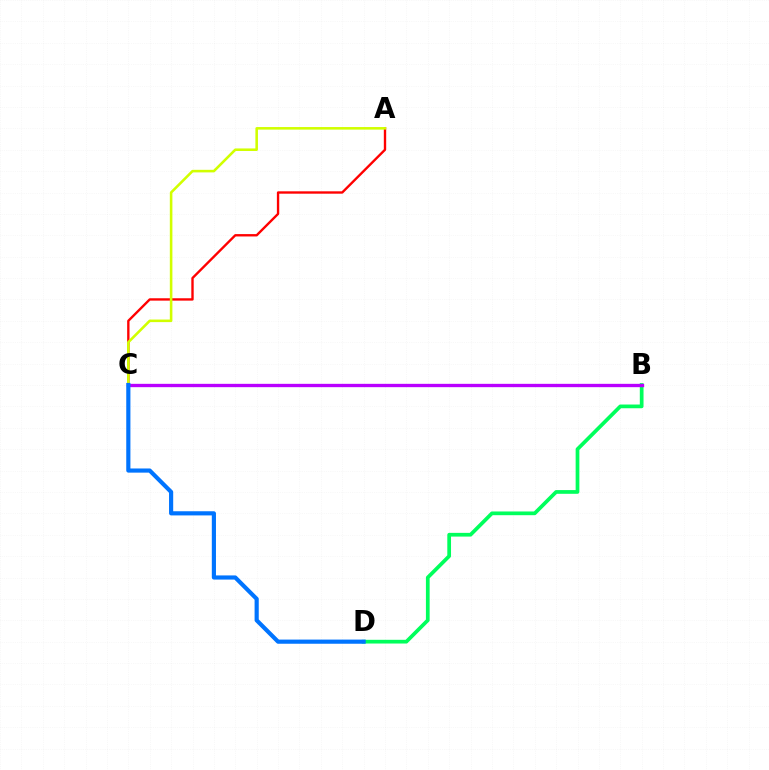{('A', 'C'): [{'color': '#ff0000', 'line_style': 'solid', 'thickness': 1.7}, {'color': '#d1ff00', 'line_style': 'solid', 'thickness': 1.85}], ('B', 'D'): [{'color': '#00ff5c', 'line_style': 'solid', 'thickness': 2.68}], ('B', 'C'): [{'color': '#b900ff', 'line_style': 'solid', 'thickness': 2.4}], ('C', 'D'): [{'color': '#0074ff', 'line_style': 'solid', 'thickness': 2.99}]}